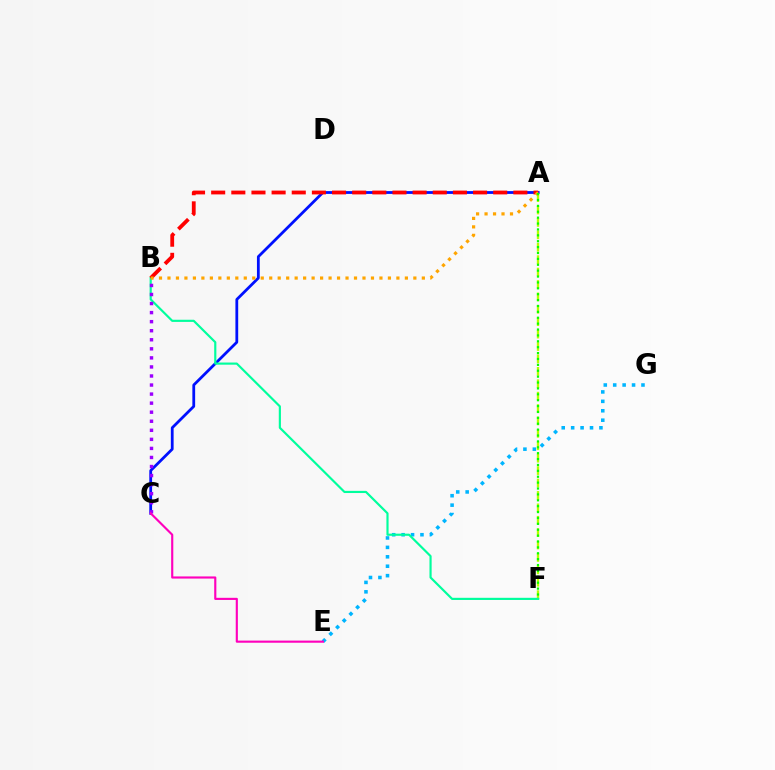{('A', 'C'): [{'color': '#0010ff', 'line_style': 'solid', 'thickness': 2.0}], ('E', 'G'): [{'color': '#00b5ff', 'line_style': 'dotted', 'thickness': 2.56}], ('A', 'F'): [{'color': '#b3ff00', 'line_style': 'dashed', 'thickness': 1.69}, {'color': '#08ff00', 'line_style': 'dotted', 'thickness': 1.6}], ('B', 'F'): [{'color': '#00ff9d', 'line_style': 'solid', 'thickness': 1.56}], ('B', 'C'): [{'color': '#9b00ff', 'line_style': 'dotted', 'thickness': 2.46}], ('C', 'E'): [{'color': '#ff00bd', 'line_style': 'solid', 'thickness': 1.54}], ('A', 'B'): [{'color': '#ff0000', 'line_style': 'dashed', 'thickness': 2.74}, {'color': '#ffa500', 'line_style': 'dotted', 'thickness': 2.3}]}